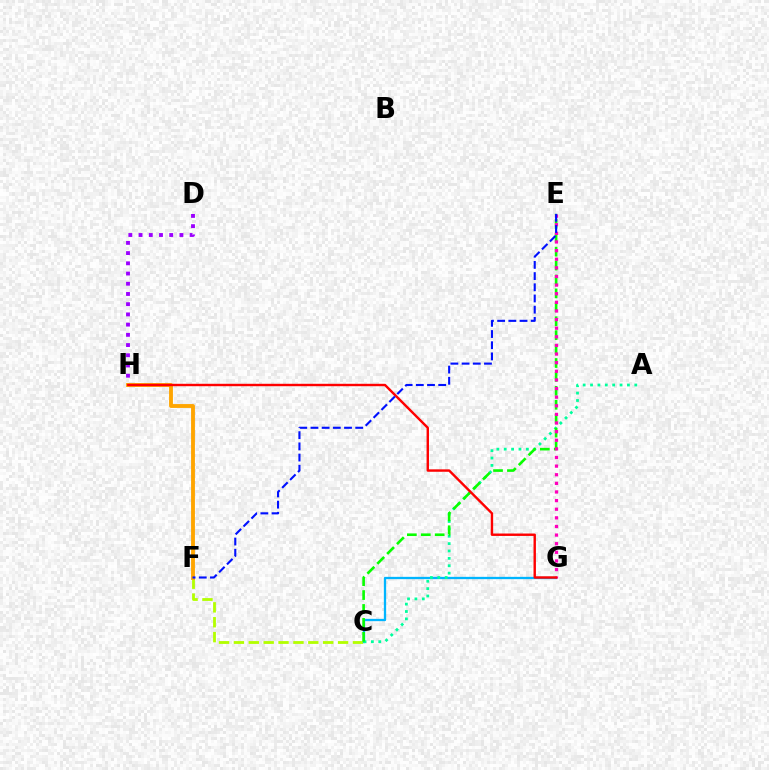{('C', 'F'): [{'color': '#b3ff00', 'line_style': 'dashed', 'thickness': 2.02}], ('C', 'G'): [{'color': '#00b5ff', 'line_style': 'solid', 'thickness': 1.65}], ('D', 'H'): [{'color': '#9b00ff', 'line_style': 'dotted', 'thickness': 2.78}], ('F', 'H'): [{'color': '#ffa500', 'line_style': 'solid', 'thickness': 2.77}], ('A', 'C'): [{'color': '#00ff9d', 'line_style': 'dotted', 'thickness': 2.0}], ('C', 'E'): [{'color': '#08ff00', 'line_style': 'dashed', 'thickness': 1.89}], ('E', 'G'): [{'color': '#ff00bd', 'line_style': 'dotted', 'thickness': 2.34}], ('G', 'H'): [{'color': '#ff0000', 'line_style': 'solid', 'thickness': 1.74}], ('E', 'F'): [{'color': '#0010ff', 'line_style': 'dashed', 'thickness': 1.52}]}